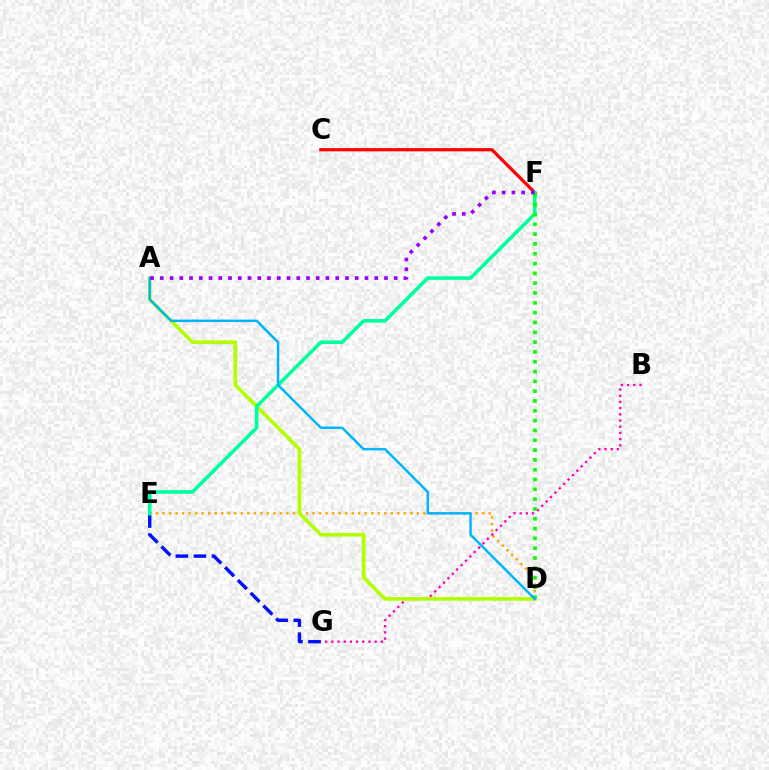{('C', 'F'): [{'color': '#ff0000', 'line_style': 'solid', 'thickness': 2.32}], ('D', 'E'): [{'color': '#ffa500', 'line_style': 'dotted', 'thickness': 1.77}], ('B', 'G'): [{'color': '#ff00bd', 'line_style': 'dotted', 'thickness': 1.68}], ('E', 'G'): [{'color': '#0010ff', 'line_style': 'dashed', 'thickness': 2.45}], ('A', 'D'): [{'color': '#b3ff00', 'line_style': 'solid', 'thickness': 2.61}, {'color': '#00b5ff', 'line_style': 'solid', 'thickness': 1.77}], ('E', 'F'): [{'color': '#00ff9d', 'line_style': 'solid', 'thickness': 2.58}], ('D', 'F'): [{'color': '#08ff00', 'line_style': 'dotted', 'thickness': 2.67}], ('A', 'F'): [{'color': '#9b00ff', 'line_style': 'dotted', 'thickness': 2.65}]}